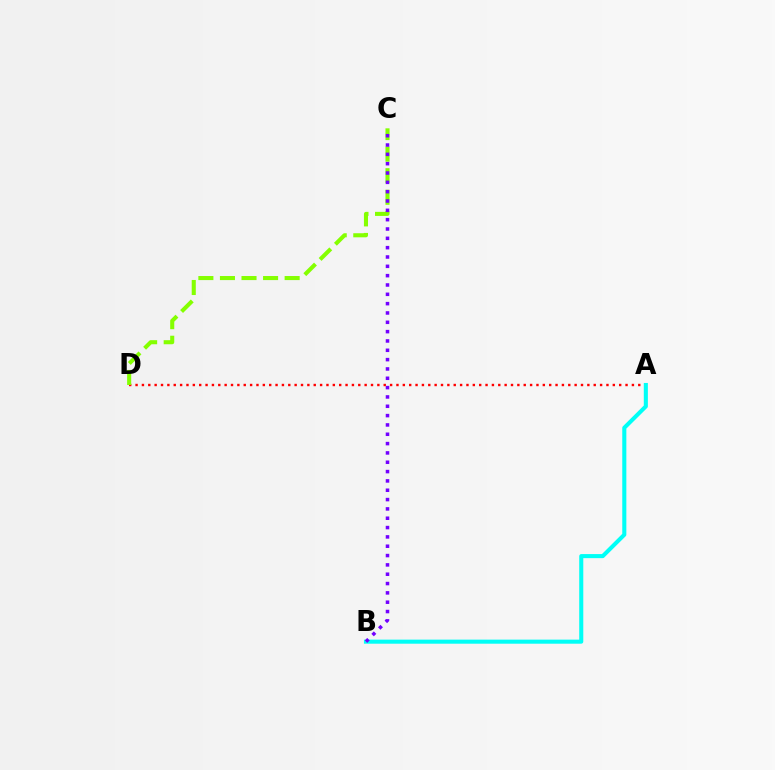{('A', 'D'): [{'color': '#ff0000', 'line_style': 'dotted', 'thickness': 1.73}], ('C', 'D'): [{'color': '#84ff00', 'line_style': 'dashed', 'thickness': 2.93}], ('A', 'B'): [{'color': '#00fff6', 'line_style': 'solid', 'thickness': 2.93}], ('B', 'C'): [{'color': '#7200ff', 'line_style': 'dotted', 'thickness': 2.54}]}